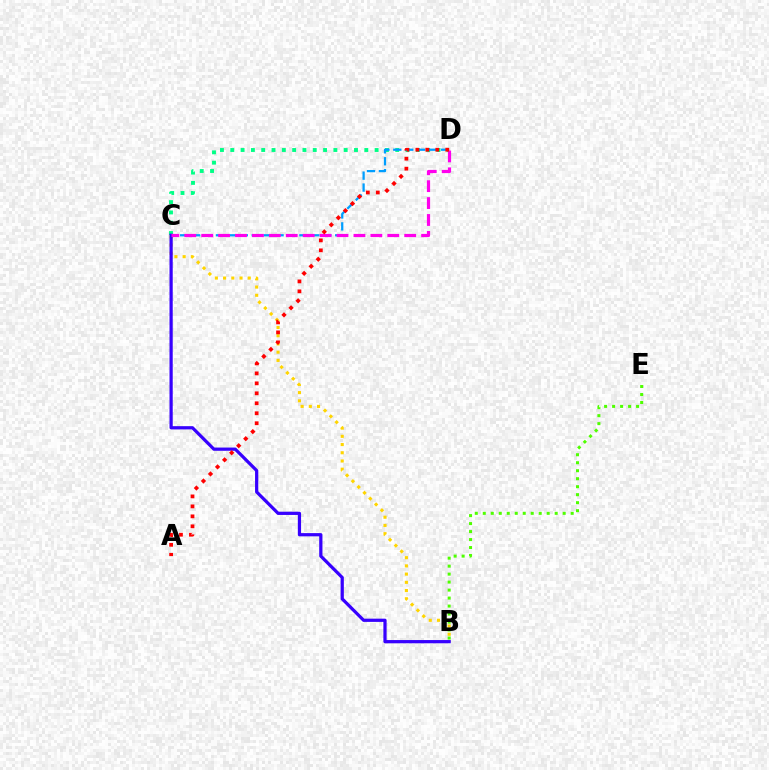{('C', 'D'): [{'color': '#00ff86', 'line_style': 'dotted', 'thickness': 2.8}, {'color': '#009eff', 'line_style': 'dashed', 'thickness': 1.62}, {'color': '#ff00ed', 'line_style': 'dashed', 'thickness': 2.3}], ('B', 'C'): [{'color': '#ffd500', 'line_style': 'dotted', 'thickness': 2.23}, {'color': '#3700ff', 'line_style': 'solid', 'thickness': 2.32}], ('B', 'E'): [{'color': '#4fff00', 'line_style': 'dotted', 'thickness': 2.17}], ('A', 'D'): [{'color': '#ff0000', 'line_style': 'dotted', 'thickness': 2.71}]}